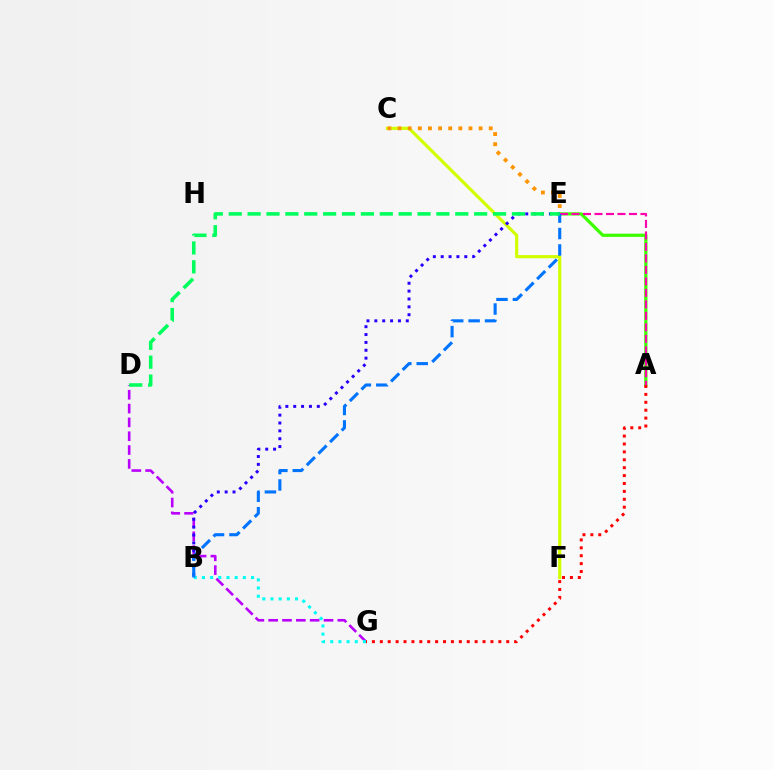{('C', 'F'): [{'color': '#d1ff00', 'line_style': 'solid', 'thickness': 2.28}], ('D', 'G'): [{'color': '#b900ff', 'line_style': 'dashed', 'thickness': 1.88}], ('C', 'E'): [{'color': '#ff9400', 'line_style': 'dotted', 'thickness': 2.75}], ('A', 'E'): [{'color': '#3dff00', 'line_style': 'solid', 'thickness': 2.33}, {'color': '#ff00ac', 'line_style': 'dashed', 'thickness': 1.56}], ('B', 'G'): [{'color': '#00fff6', 'line_style': 'dotted', 'thickness': 2.22}], ('B', 'E'): [{'color': '#2500ff', 'line_style': 'dotted', 'thickness': 2.14}, {'color': '#0074ff', 'line_style': 'dashed', 'thickness': 2.23}], ('A', 'G'): [{'color': '#ff0000', 'line_style': 'dotted', 'thickness': 2.15}], ('D', 'E'): [{'color': '#00ff5c', 'line_style': 'dashed', 'thickness': 2.56}]}